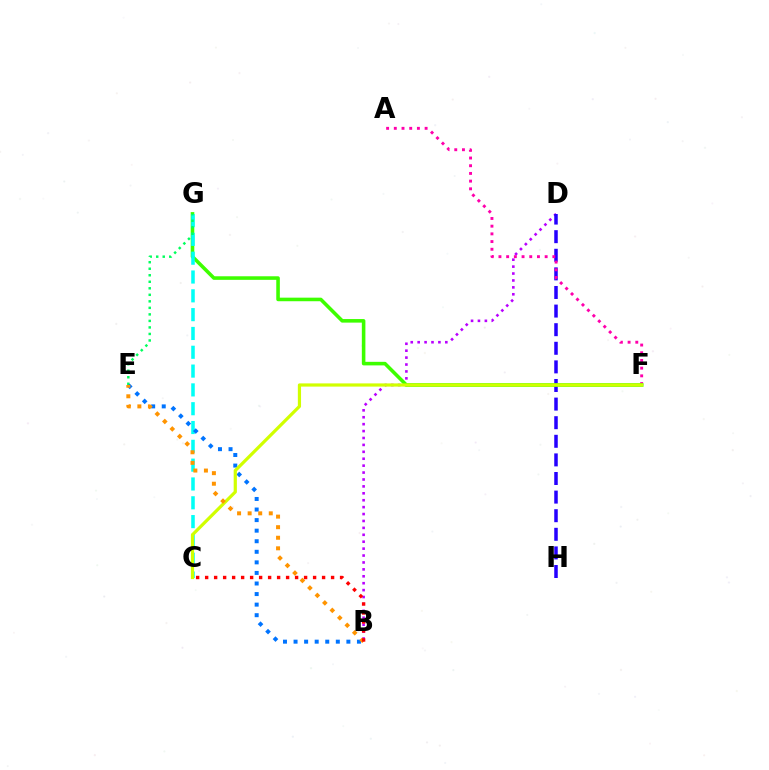{('B', 'D'): [{'color': '#b900ff', 'line_style': 'dotted', 'thickness': 1.88}], ('D', 'H'): [{'color': '#2500ff', 'line_style': 'dashed', 'thickness': 2.53}], ('A', 'F'): [{'color': '#ff00ac', 'line_style': 'dotted', 'thickness': 2.09}], ('F', 'G'): [{'color': '#3dff00', 'line_style': 'solid', 'thickness': 2.57}], ('C', 'G'): [{'color': '#00fff6', 'line_style': 'dashed', 'thickness': 2.56}], ('E', 'G'): [{'color': '#00ff5c', 'line_style': 'dotted', 'thickness': 1.77}], ('B', 'E'): [{'color': '#0074ff', 'line_style': 'dotted', 'thickness': 2.87}, {'color': '#ff9400', 'line_style': 'dotted', 'thickness': 2.87}], ('C', 'F'): [{'color': '#d1ff00', 'line_style': 'solid', 'thickness': 2.31}], ('B', 'C'): [{'color': '#ff0000', 'line_style': 'dotted', 'thickness': 2.44}]}